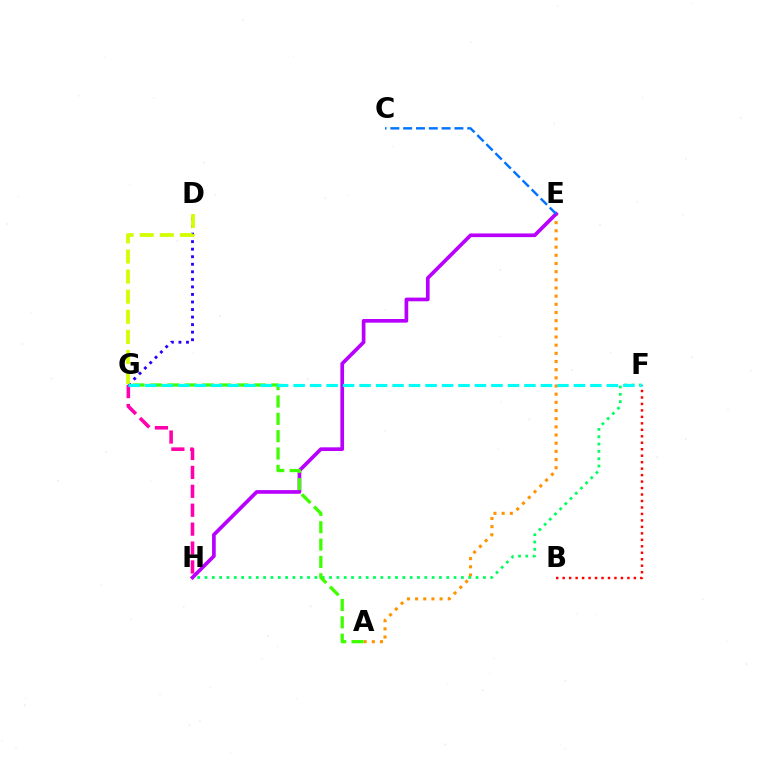{('A', 'E'): [{'color': '#ff9400', 'line_style': 'dotted', 'thickness': 2.22}], ('F', 'H'): [{'color': '#00ff5c', 'line_style': 'dotted', 'thickness': 1.99}], ('D', 'G'): [{'color': '#2500ff', 'line_style': 'dotted', 'thickness': 2.05}, {'color': '#d1ff00', 'line_style': 'dashed', 'thickness': 2.73}], ('B', 'F'): [{'color': '#ff0000', 'line_style': 'dotted', 'thickness': 1.76}], ('E', 'H'): [{'color': '#b900ff', 'line_style': 'solid', 'thickness': 2.65}], ('C', 'E'): [{'color': '#0074ff', 'line_style': 'dashed', 'thickness': 1.74}], ('A', 'G'): [{'color': '#3dff00', 'line_style': 'dashed', 'thickness': 2.35}], ('G', 'H'): [{'color': '#ff00ac', 'line_style': 'dashed', 'thickness': 2.57}], ('F', 'G'): [{'color': '#00fff6', 'line_style': 'dashed', 'thickness': 2.24}]}